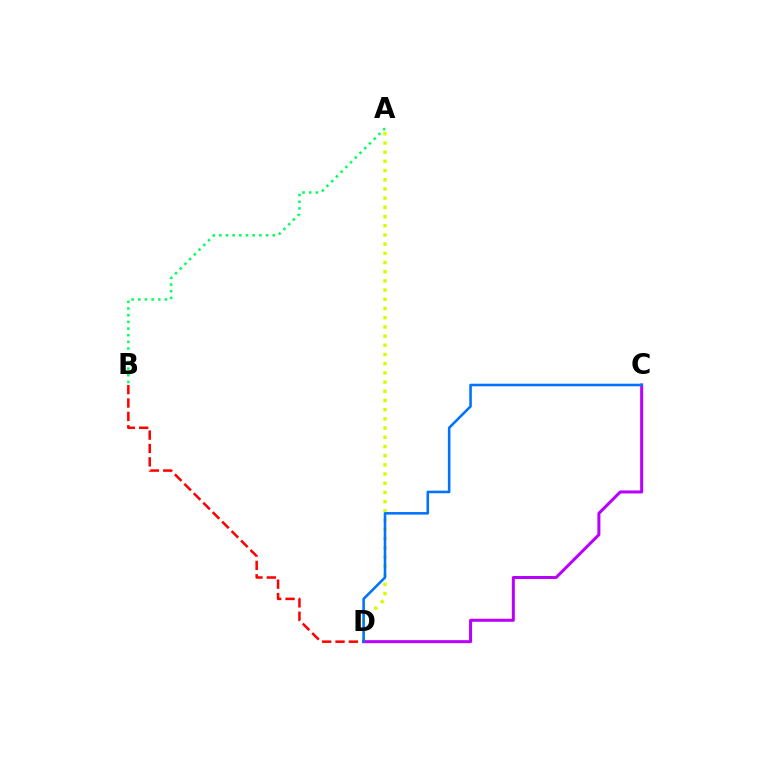{('B', 'D'): [{'color': '#ff0000', 'line_style': 'dashed', 'thickness': 1.82}], ('A', 'D'): [{'color': '#d1ff00', 'line_style': 'dotted', 'thickness': 2.5}], ('C', 'D'): [{'color': '#b900ff', 'line_style': 'solid', 'thickness': 2.17}, {'color': '#0074ff', 'line_style': 'solid', 'thickness': 1.86}], ('A', 'B'): [{'color': '#00ff5c', 'line_style': 'dotted', 'thickness': 1.81}]}